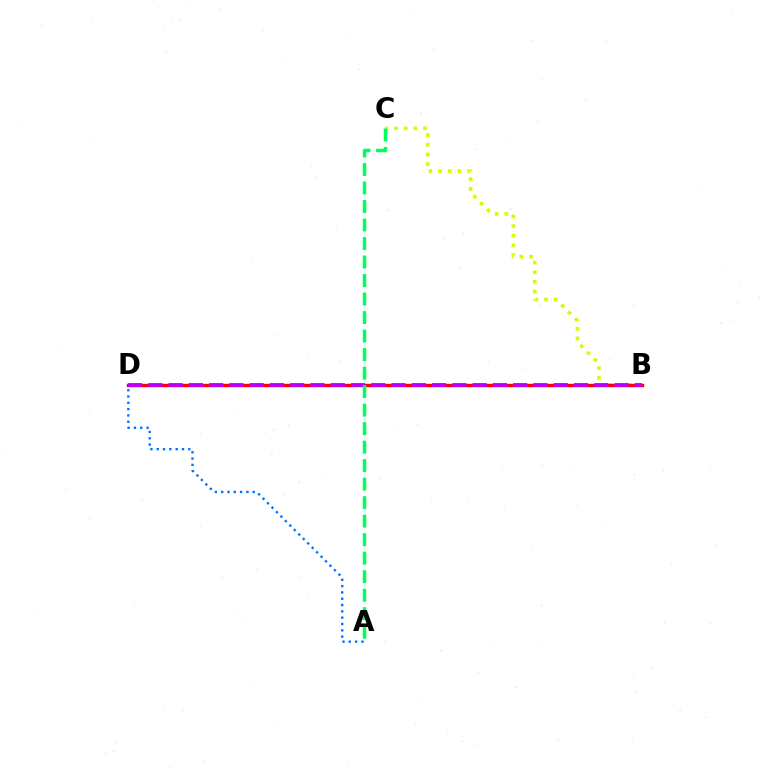{('B', 'C'): [{'color': '#d1ff00', 'line_style': 'dotted', 'thickness': 2.62}], ('A', 'D'): [{'color': '#0074ff', 'line_style': 'dotted', 'thickness': 1.71}], ('B', 'D'): [{'color': '#ff0000', 'line_style': 'solid', 'thickness': 2.44}, {'color': '#b900ff', 'line_style': 'dashed', 'thickness': 2.75}], ('A', 'C'): [{'color': '#00ff5c', 'line_style': 'dashed', 'thickness': 2.51}]}